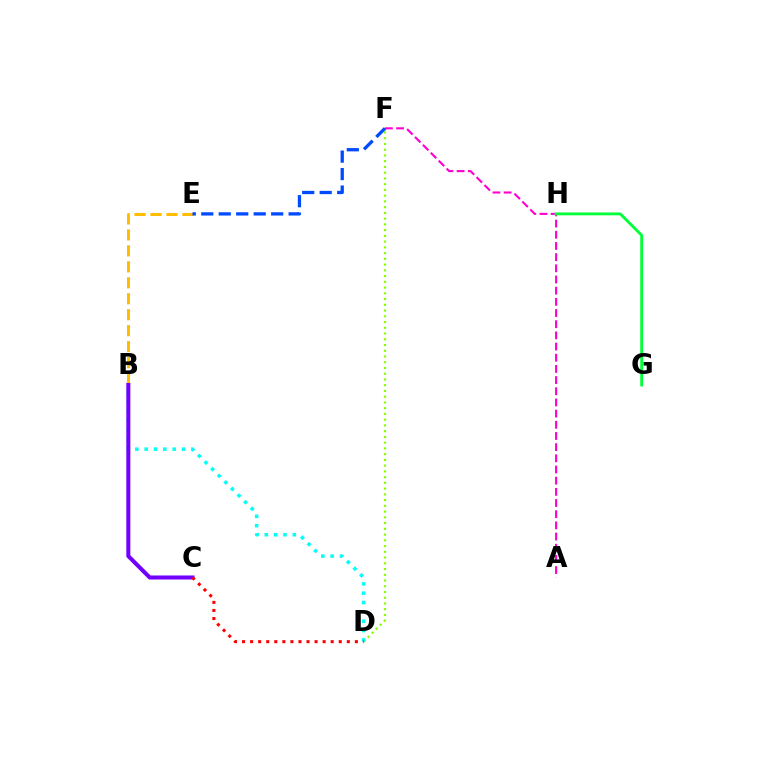{('B', 'E'): [{'color': '#ffbd00', 'line_style': 'dashed', 'thickness': 2.17}], ('D', 'F'): [{'color': '#84ff00', 'line_style': 'dotted', 'thickness': 1.56}], ('A', 'F'): [{'color': '#ff00cf', 'line_style': 'dashed', 'thickness': 1.52}], ('B', 'D'): [{'color': '#00fff6', 'line_style': 'dotted', 'thickness': 2.54}], ('B', 'C'): [{'color': '#7200ff', 'line_style': 'solid', 'thickness': 2.91}], ('E', 'F'): [{'color': '#004bff', 'line_style': 'dashed', 'thickness': 2.37}], ('G', 'H'): [{'color': '#00ff39', 'line_style': 'solid', 'thickness': 2.05}], ('C', 'D'): [{'color': '#ff0000', 'line_style': 'dotted', 'thickness': 2.19}]}